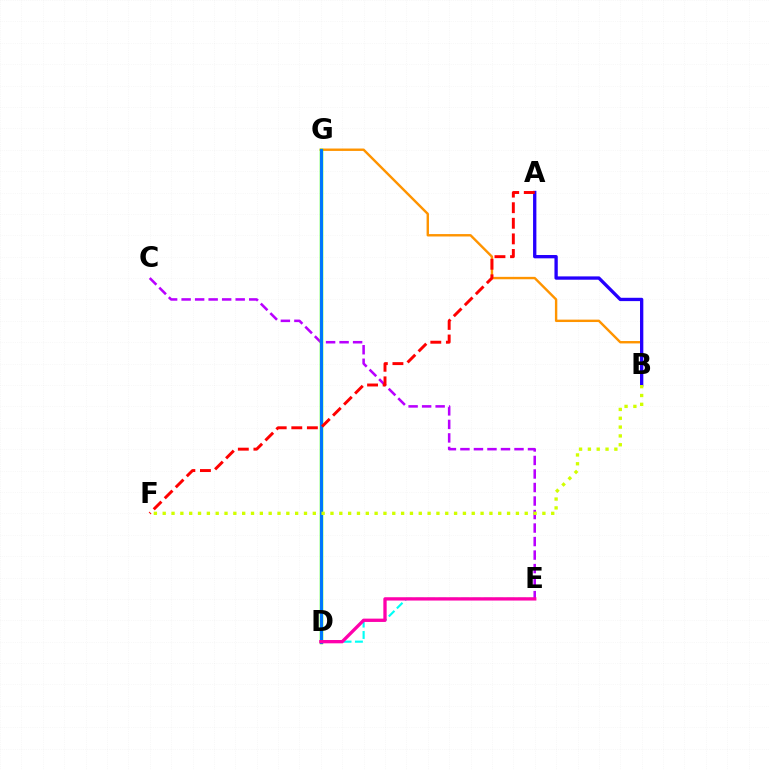{('B', 'G'): [{'color': '#ff9400', 'line_style': 'solid', 'thickness': 1.73}], ('A', 'B'): [{'color': '#2500ff', 'line_style': 'solid', 'thickness': 2.39}], ('C', 'E'): [{'color': '#b900ff', 'line_style': 'dashed', 'thickness': 1.84}], ('D', 'E'): [{'color': '#00fff6', 'line_style': 'dashed', 'thickness': 1.54}, {'color': '#ff00ac', 'line_style': 'solid', 'thickness': 2.38}], ('D', 'G'): [{'color': '#3dff00', 'line_style': 'solid', 'thickness': 2.49}, {'color': '#00ff5c', 'line_style': 'solid', 'thickness': 2.21}, {'color': '#0074ff', 'line_style': 'solid', 'thickness': 2.12}], ('A', 'F'): [{'color': '#ff0000', 'line_style': 'dashed', 'thickness': 2.12}], ('B', 'F'): [{'color': '#d1ff00', 'line_style': 'dotted', 'thickness': 2.4}]}